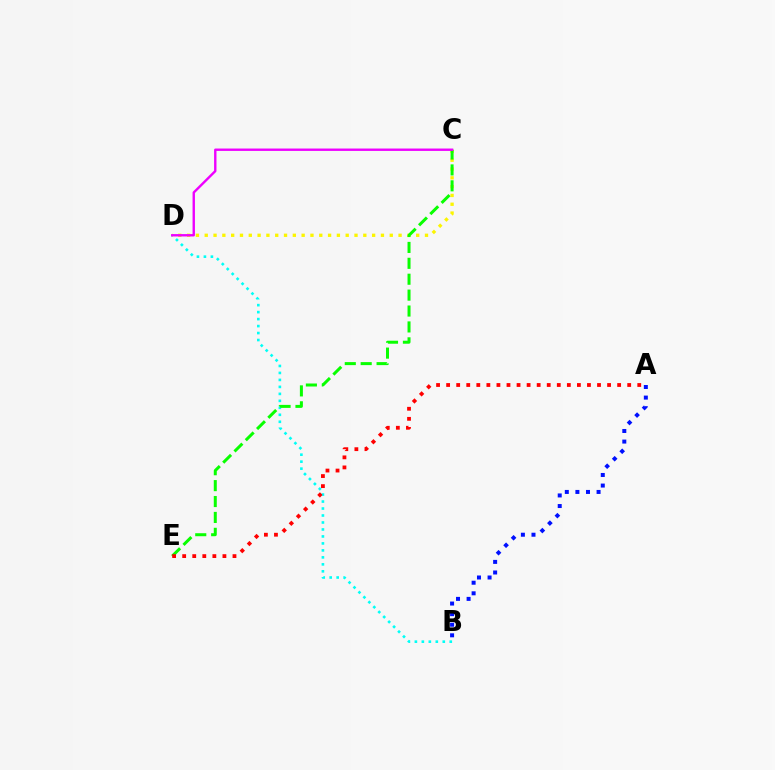{('B', 'D'): [{'color': '#00fff6', 'line_style': 'dotted', 'thickness': 1.9}], ('C', 'D'): [{'color': '#fcf500', 'line_style': 'dotted', 'thickness': 2.39}, {'color': '#ee00ff', 'line_style': 'solid', 'thickness': 1.72}], ('C', 'E'): [{'color': '#08ff00', 'line_style': 'dashed', 'thickness': 2.16}], ('A', 'E'): [{'color': '#ff0000', 'line_style': 'dotted', 'thickness': 2.73}], ('A', 'B'): [{'color': '#0010ff', 'line_style': 'dotted', 'thickness': 2.88}]}